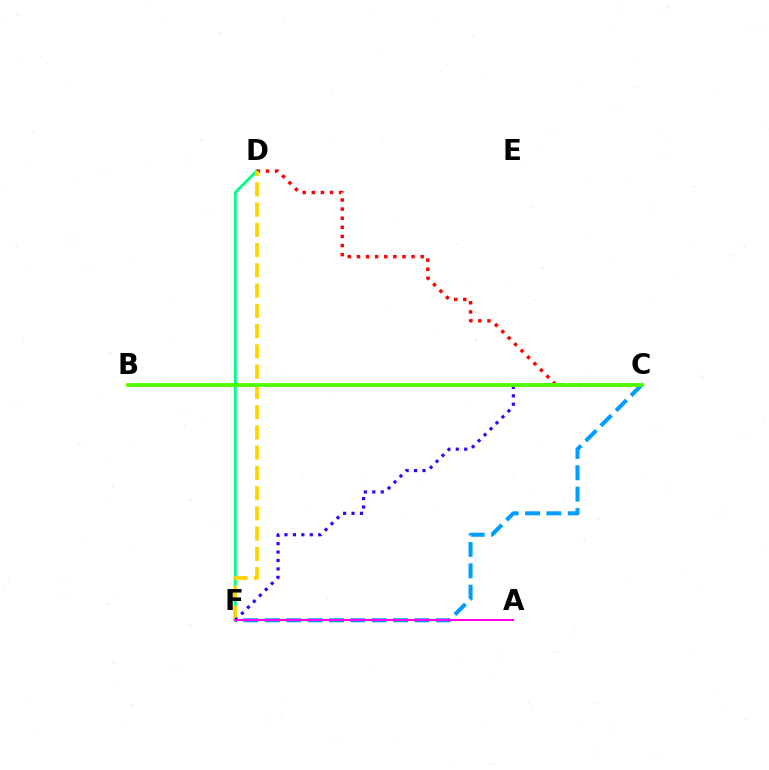{('D', 'F'): [{'color': '#00ff86', 'line_style': 'solid', 'thickness': 2.07}, {'color': '#ffd500', 'line_style': 'dashed', 'thickness': 2.75}], ('C', 'F'): [{'color': '#009eff', 'line_style': 'dashed', 'thickness': 2.9}, {'color': '#3700ff', 'line_style': 'dotted', 'thickness': 2.29}], ('C', 'D'): [{'color': '#ff0000', 'line_style': 'dotted', 'thickness': 2.47}], ('A', 'F'): [{'color': '#ff00ed', 'line_style': 'solid', 'thickness': 1.51}], ('B', 'C'): [{'color': '#4fff00', 'line_style': 'solid', 'thickness': 2.76}]}